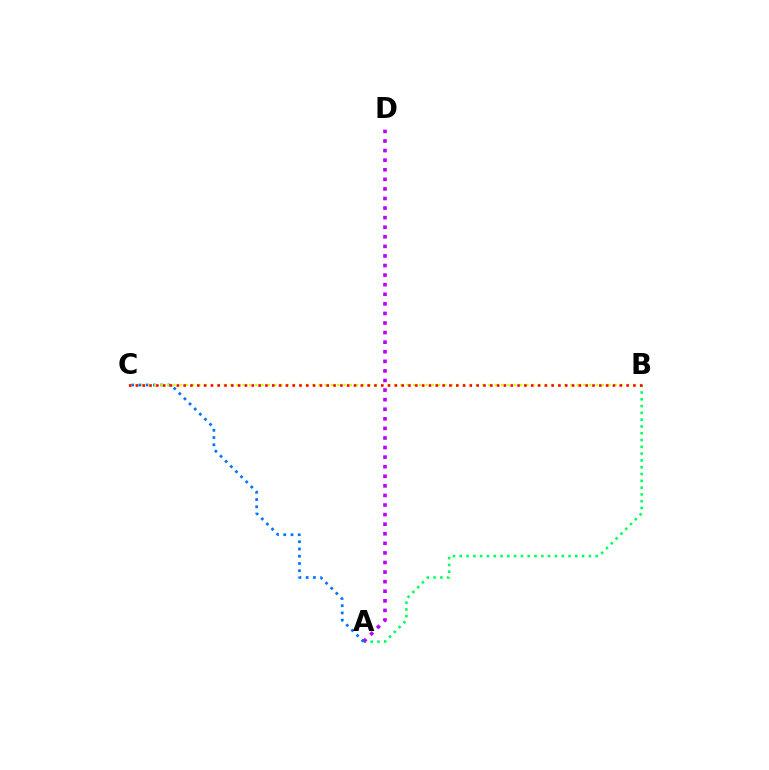{('A', 'B'): [{'color': '#00ff5c', 'line_style': 'dotted', 'thickness': 1.85}], ('A', 'D'): [{'color': '#b900ff', 'line_style': 'dotted', 'thickness': 2.6}], ('A', 'C'): [{'color': '#0074ff', 'line_style': 'dotted', 'thickness': 1.97}], ('B', 'C'): [{'color': '#d1ff00', 'line_style': 'dotted', 'thickness': 1.71}, {'color': '#ff0000', 'line_style': 'dotted', 'thickness': 1.85}]}